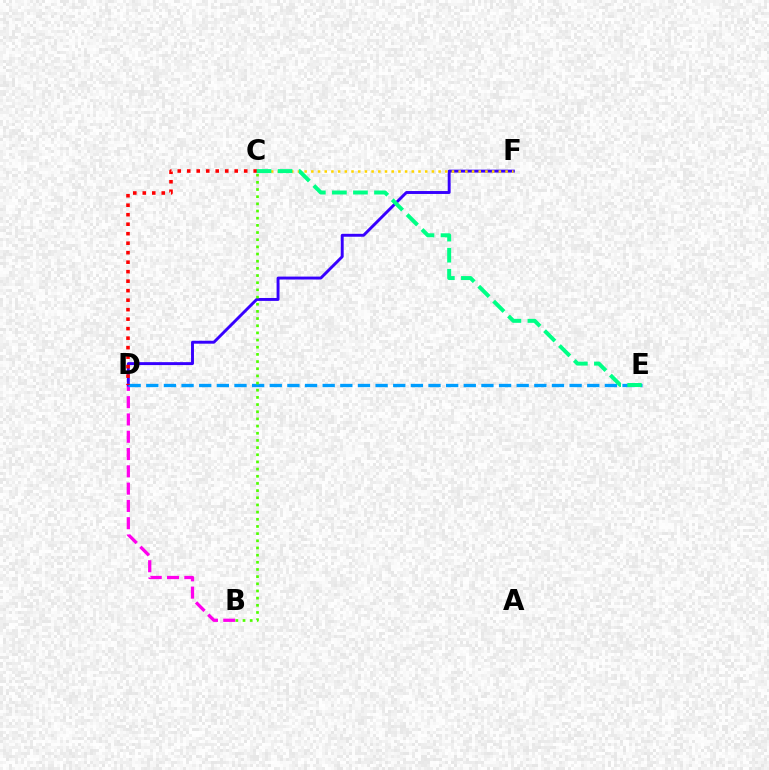{('B', 'D'): [{'color': '#ff00ed', 'line_style': 'dashed', 'thickness': 2.35}], ('D', 'F'): [{'color': '#3700ff', 'line_style': 'solid', 'thickness': 2.1}], ('C', 'F'): [{'color': '#ffd500', 'line_style': 'dotted', 'thickness': 1.82}], ('D', 'E'): [{'color': '#009eff', 'line_style': 'dashed', 'thickness': 2.4}], ('B', 'C'): [{'color': '#4fff00', 'line_style': 'dotted', 'thickness': 1.95}], ('C', 'D'): [{'color': '#ff0000', 'line_style': 'dotted', 'thickness': 2.58}], ('C', 'E'): [{'color': '#00ff86', 'line_style': 'dashed', 'thickness': 2.86}]}